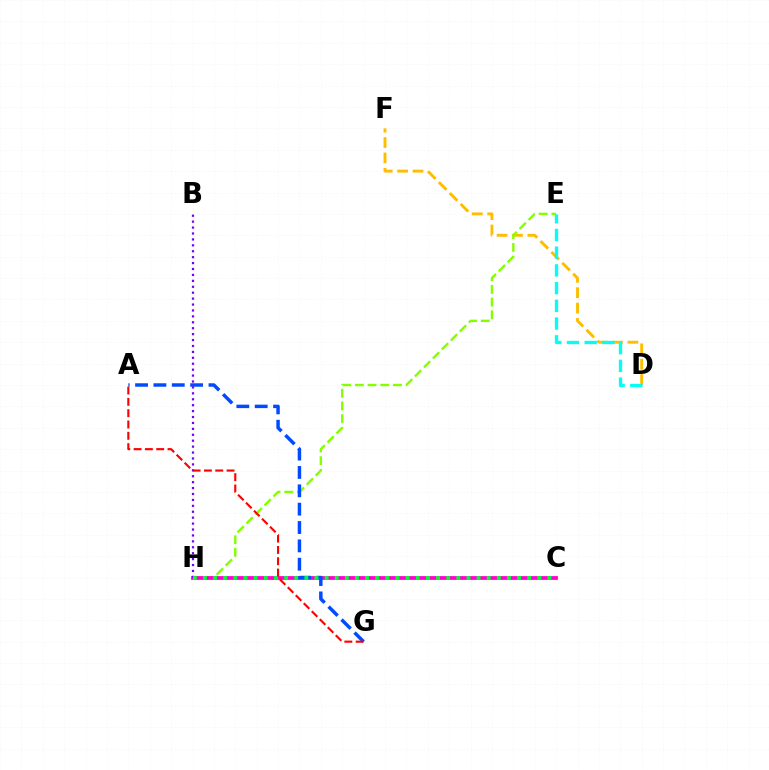{('D', 'F'): [{'color': '#ffbd00', 'line_style': 'dashed', 'thickness': 2.09}], ('E', 'H'): [{'color': '#84ff00', 'line_style': 'dashed', 'thickness': 1.73}], ('C', 'H'): [{'color': '#ff00cf', 'line_style': 'solid', 'thickness': 2.71}, {'color': '#00ff39', 'line_style': 'dotted', 'thickness': 2.75}], ('A', 'G'): [{'color': '#004bff', 'line_style': 'dashed', 'thickness': 2.49}, {'color': '#ff0000', 'line_style': 'dashed', 'thickness': 1.54}], ('D', 'E'): [{'color': '#00fff6', 'line_style': 'dashed', 'thickness': 2.41}], ('B', 'H'): [{'color': '#7200ff', 'line_style': 'dotted', 'thickness': 1.61}]}